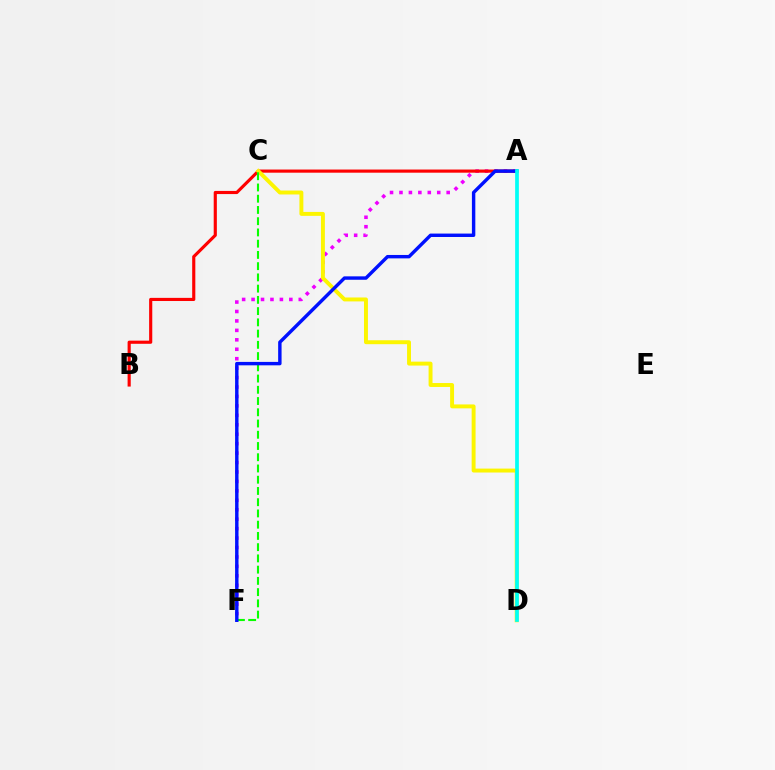{('A', 'F'): [{'color': '#ee00ff', 'line_style': 'dotted', 'thickness': 2.56}, {'color': '#0010ff', 'line_style': 'solid', 'thickness': 2.46}], ('A', 'B'): [{'color': '#ff0000', 'line_style': 'solid', 'thickness': 2.26}], ('C', 'D'): [{'color': '#fcf500', 'line_style': 'solid', 'thickness': 2.83}], ('C', 'F'): [{'color': '#08ff00', 'line_style': 'dashed', 'thickness': 1.53}], ('A', 'D'): [{'color': '#00fff6', 'line_style': 'solid', 'thickness': 2.68}]}